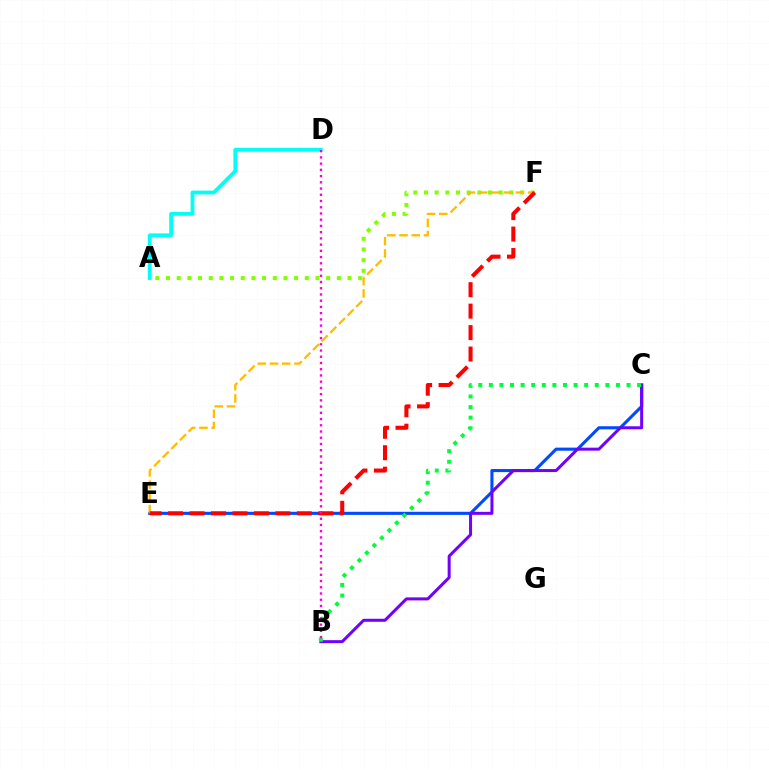{('A', 'F'): [{'color': '#84ff00', 'line_style': 'dotted', 'thickness': 2.9}], ('A', 'D'): [{'color': '#00fff6', 'line_style': 'solid', 'thickness': 2.73}], ('C', 'E'): [{'color': '#004bff', 'line_style': 'solid', 'thickness': 2.22}], ('B', 'C'): [{'color': '#7200ff', 'line_style': 'solid', 'thickness': 2.17}, {'color': '#00ff39', 'line_style': 'dotted', 'thickness': 2.88}], ('E', 'F'): [{'color': '#ffbd00', 'line_style': 'dashed', 'thickness': 1.66}, {'color': '#ff0000', 'line_style': 'dashed', 'thickness': 2.92}], ('B', 'D'): [{'color': '#ff00cf', 'line_style': 'dotted', 'thickness': 1.69}]}